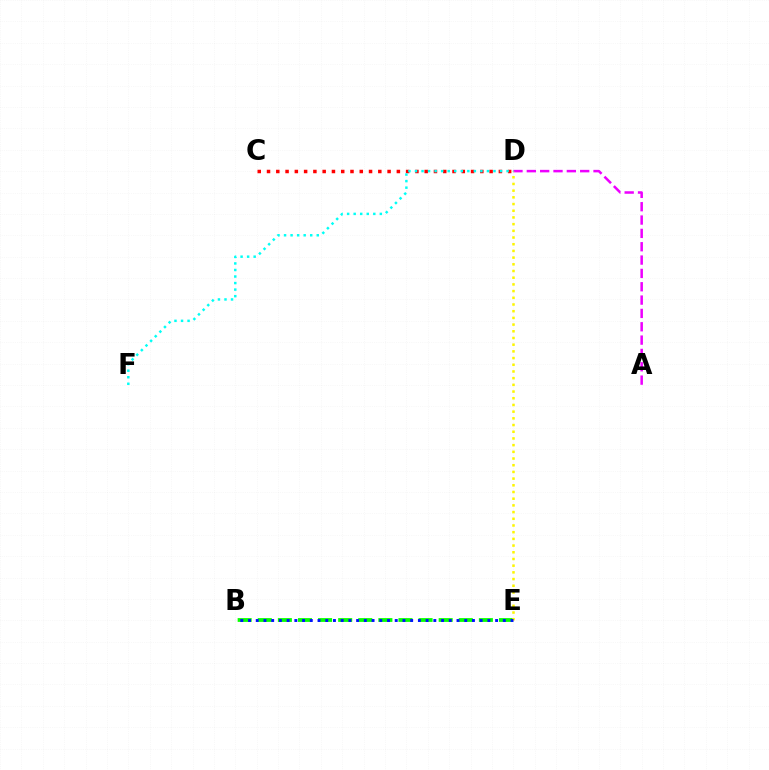{('C', 'D'): [{'color': '#ff0000', 'line_style': 'dotted', 'thickness': 2.52}], ('A', 'D'): [{'color': '#ee00ff', 'line_style': 'dashed', 'thickness': 1.81}], ('B', 'E'): [{'color': '#08ff00', 'line_style': 'dashed', 'thickness': 2.73}, {'color': '#0010ff', 'line_style': 'dotted', 'thickness': 2.1}], ('D', 'E'): [{'color': '#fcf500', 'line_style': 'dotted', 'thickness': 1.82}], ('D', 'F'): [{'color': '#00fff6', 'line_style': 'dotted', 'thickness': 1.78}]}